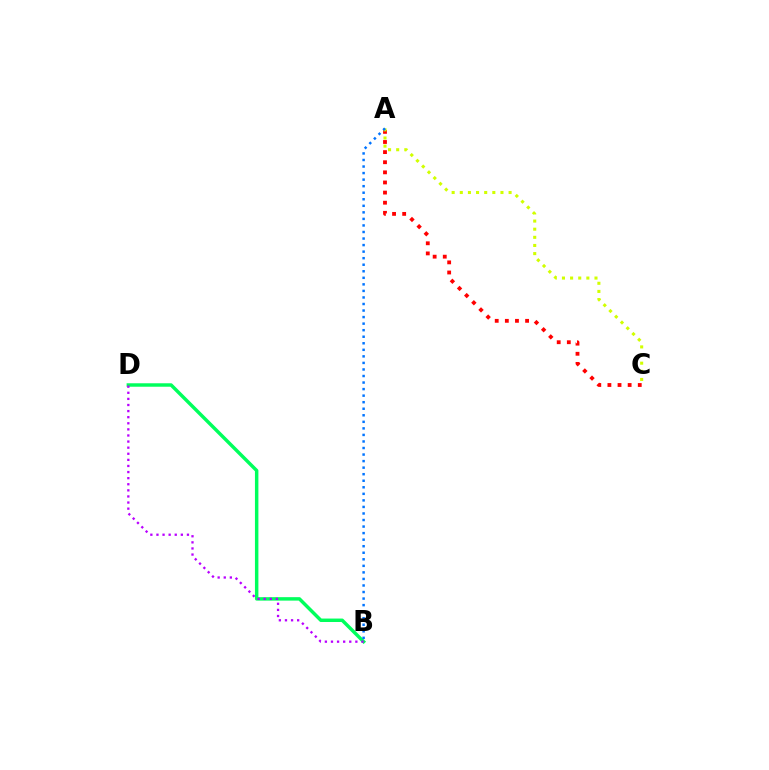{('A', 'C'): [{'color': '#ff0000', 'line_style': 'dotted', 'thickness': 2.75}, {'color': '#d1ff00', 'line_style': 'dotted', 'thickness': 2.21}], ('B', 'D'): [{'color': '#00ff5c', 'line_style': 'solid', 'thickness': 2.49}, {'color': '#b900ff', 'line_style': 'dotted', 'thickness': 1.66}], ('A', 'B'): [{'color': '#0074ff', 'line_style': 'dotted', 'thickness': 1.78}]}